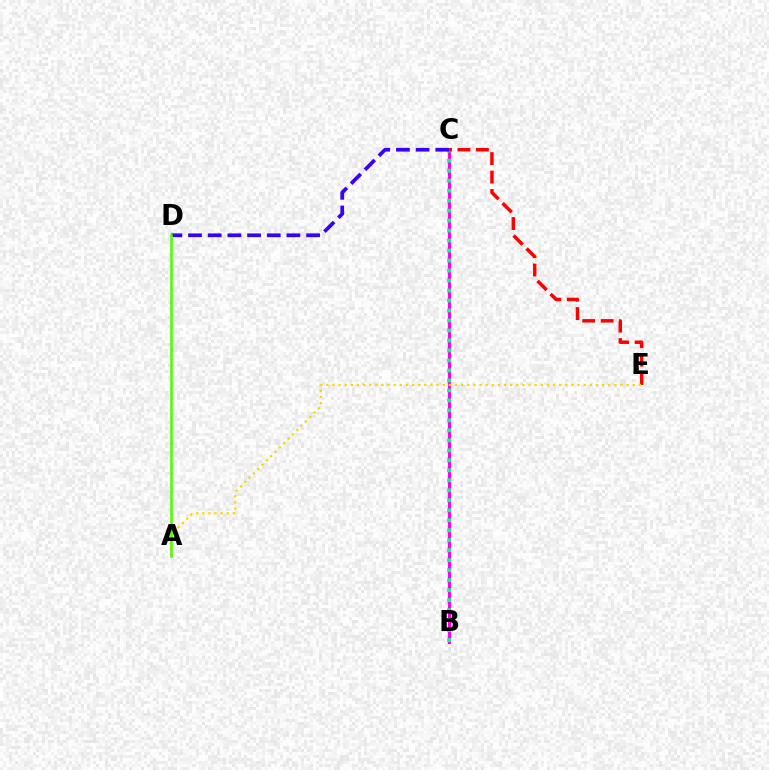{('B', 'C'): [{'color': '#009eff', 'line_style': 'dashed', 'thickness': 2.31}, {'color': '#ff00ed', 'line_style': 'solid', 'thickness': 2.26}, {'color': '#00ff86', 'line_style': 'dotted', 'thickness': 2.71}], ('C', 'D'): [{'color': '#3700ff', 'line_style': 'dashed', 'thickness': 2.67}], ('C', 'E'): [{'color': '#ff0000', 'line_style': 'dashed', 'thickness': 2.51}], ('A', 'E'): [{'color': '#ffd500', 'line_style': 'dotted', 'thickness': 1.66}], ('A', 'D'): [{'color': '#4fff00', 'line_style': 'solid', 'thickness': 1.87}]}